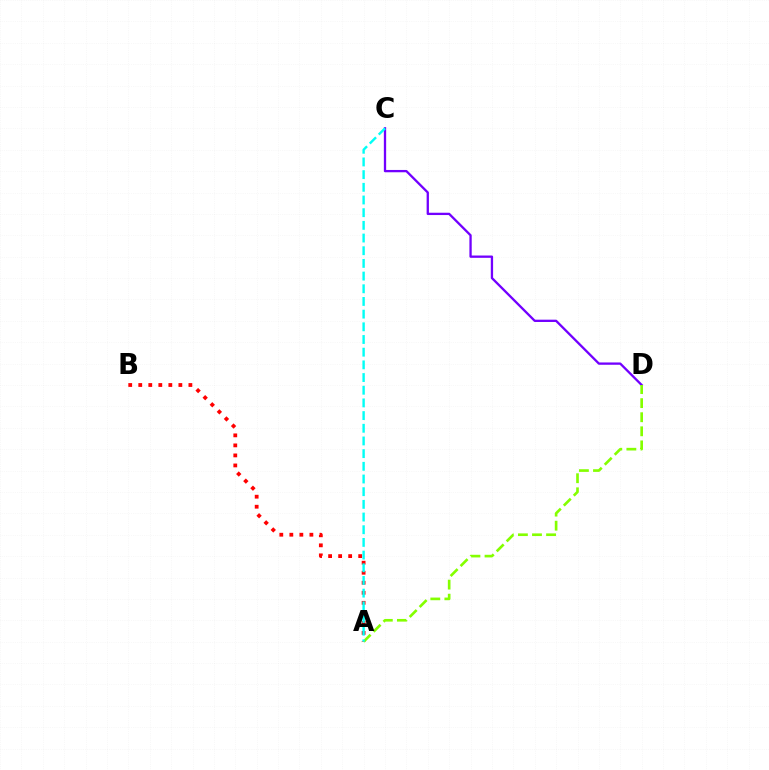{('A', 'B'): [{'color': '#ff0000', 'line_style': 'dotted', 'thickness': 2.72}], ('C', 'D'): [{'color': '#7200ff', 'line_style': 'solid', 'thickness': 1.66}], ('A', 'D'): [{'color': '#84ff00', 'line_style': 'dashed', 'thickness': 1.91}], ('A', 'C'): [{'color': '#00fff6', 'line_style': 'dashed', 'thickness': 1.72}]}